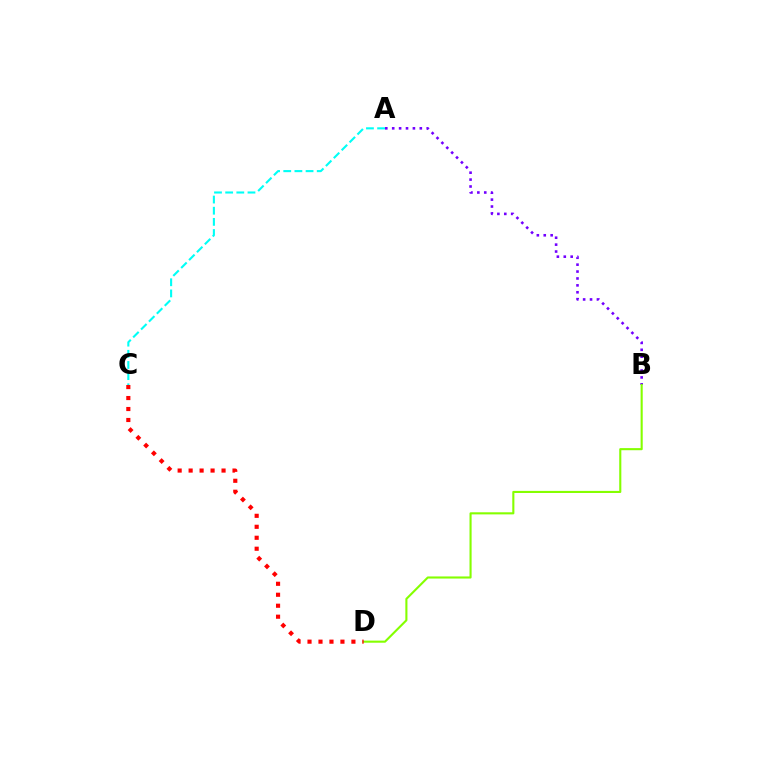{('A', 'C'): [{'color': '#00fff6', 'line_style': 'dashed', 'thickness': 1.52}], ('A', 'B'): [{'color': '#7200ff', 'line_style': 'dotted', 'thickness': 1.88}], ('B', 'D'): [{'color': '#84ff00', 'line_style': 'solid', 'thickness': 1.52}], ('C', 'D'): [{'color': '#ff0000', 'line_style': 'dotted', 'thickness': 2.98}]}